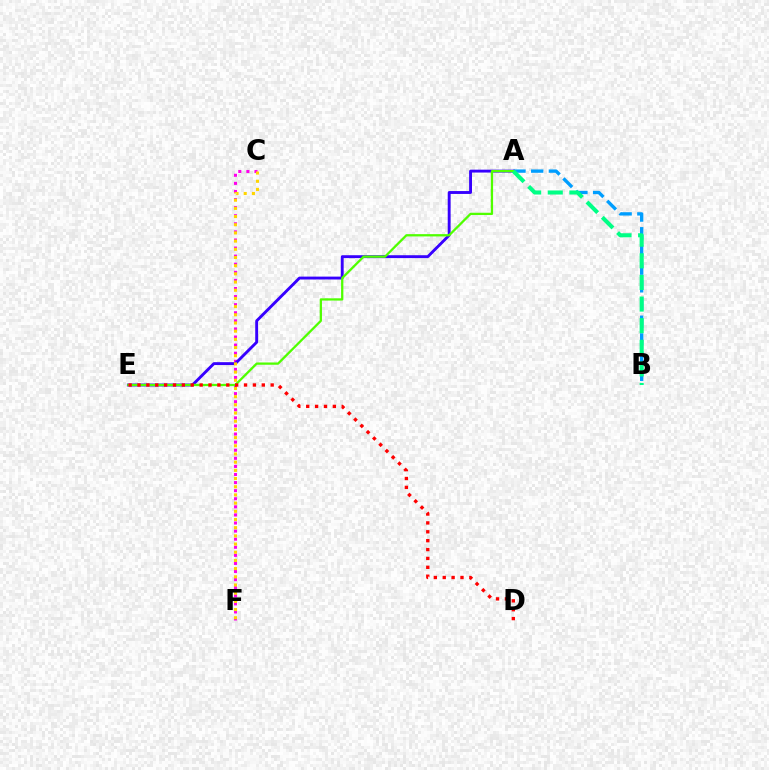{('A', 'B'): [{'color': '#009eff', 'line_style': 'dashed', 'thickness': 2.4}, {'color': '#00ff86', 'line_style': 'dashed', 'thickness': 2.94}], ('C', 'F'): [{'color': '#ff00ed', 'line_style': 'dotted', 'thickness': 2.2}, {'color': '#ffd500', 'line_style': 'dotted', 'thickness': 2.22}], ('A', 'E'): [{'color': '#3700ff', 'line_style': 'solid', 'thickness': 2.08}, {'color': '#4fff00', 'line_style': 'solid', 'thickness': 1.64}], ('D', 'E'): [{'color': '#ff0000', 'line_style': 'dotted', 'thickness': 2.41}]}